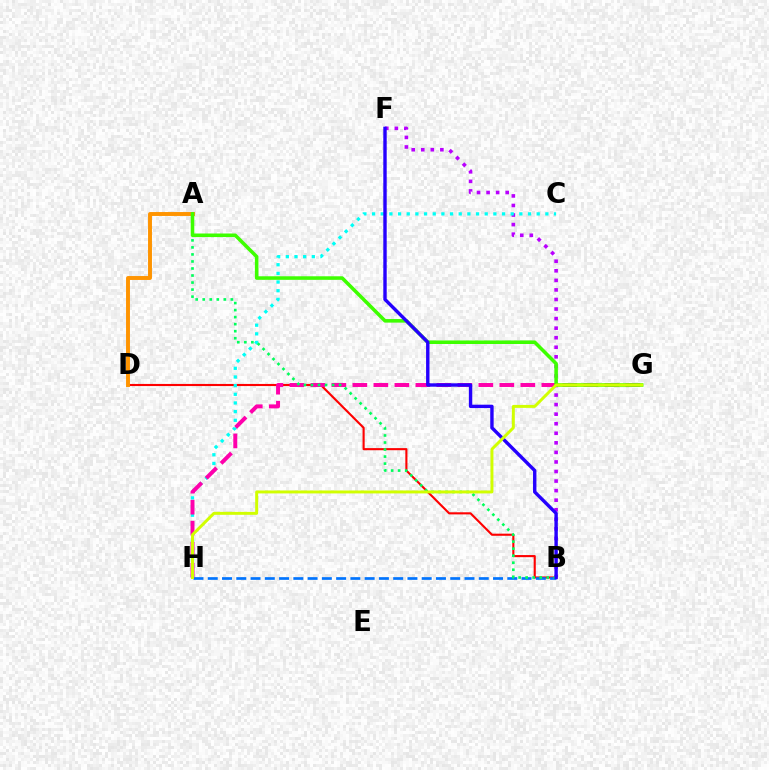{('B', 'F'): [{'color': '#b900ff', 'line_style': 'dotted', 'thickness': 2.6}, {'color': '#2500ff', 'line_style': 'solid', 'thickness': 2.45}], ('B', 'D'): [{'color': '#ff0000', 'line_style': 'solid', 'thickness': 1.52}], ('B', 'H'): [{'color': '#0074ff', 'line_style': 'dashed', 'thickness': 1.94}], ('C', 'H'): [{'color': '#00fff6', 'line_style': 'dotted', 'thickness': 2.35}], ('G', 'H'): [{'color': '#ff00ac', 'line_style': 'dashed', 'thickness': 2.85}, {'color': '#d1ff00', 'line_style': 'solid', 'thickness': 2.13}], ('A', 'B'): [{'color': '#00ff5c', 'line_style': 'dotted', 'thickness': 1.91}], ('A', 'D'): [{'color': '#ff9400', 'line_style': 'solid', 'thickness': 2.82}], ('A', 'G'): [{'color': '#3dff00', 'line_style': 'solid', 'thickness': 2.56}]}